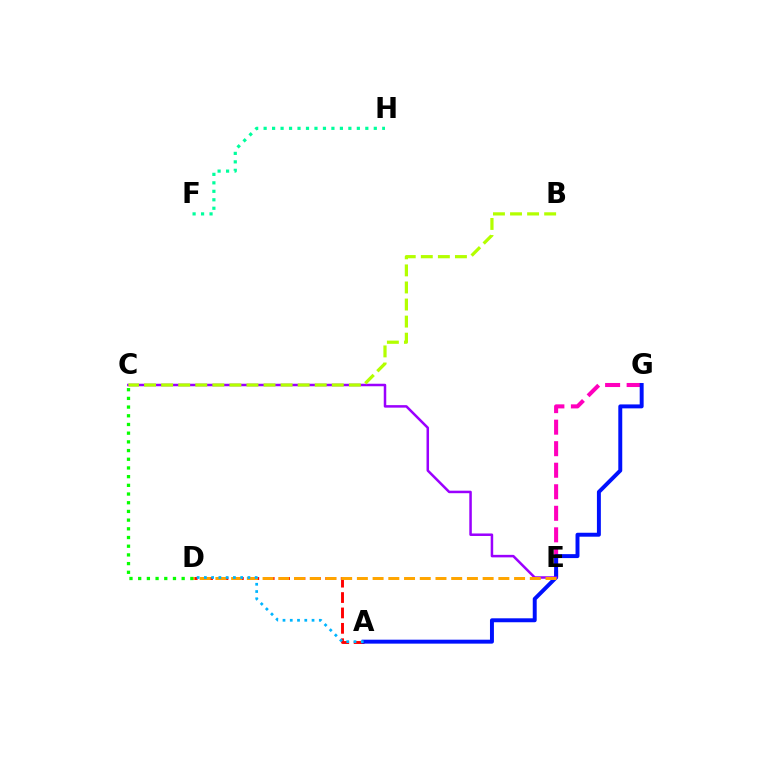{('E', 'G'): [{'color': '#ff00bd', 'line_style': 'dashed', 'thickness': 2.93}], ('F', 'H'): [{'color': '#00ff9d', 'line_style': 'dotted', 'thickness': 2.3}], ('A', 'D'): [{'color': '#ff0000', 'line_style': 'dashed', 'thickness': 2.09}, {'color': '#00b5ff', 'line_style': 'dotted', 'thickness': 1.97}], ('A', 'G'): [{'color': '#0010ff', 'line_style': 'solid', 'thickness': 2.84}], ('C', 'E'): [{'color': '#9b00ff', 'line_style': 'solid', 'thickness': 1.81}], ('C', 'D'): [{'color': '#08ff00', 'line_style': 'dotted', 'thickness': 2.36}], ('D', 'E'): [{'color': '#ffa500', 'line_style': 'dashed', 'thickness': 2.14}], ('B', 'C'): [{'color': '#b3ff00', 'line_style': 'dashed', 'thickness': 2.32}]}